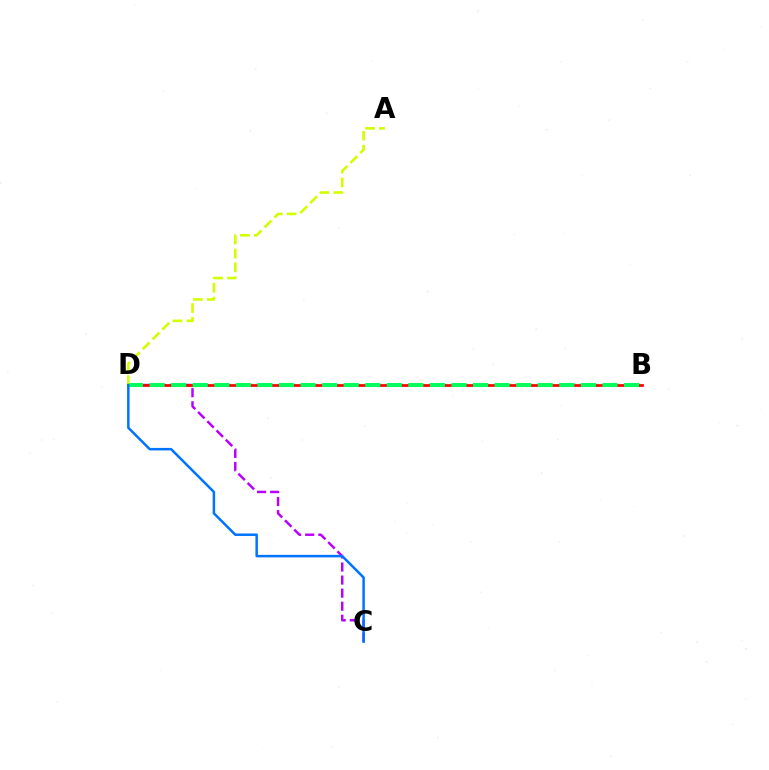{('C', 'D'): [{'color': '#b900ff', 'line_style': 'dashed', 'thickness': 1.78}, {'color': '#0074ff', 'line_style': 'solid', 'thickness': 1.8}], ('B', 'D'): [{'color': '#ff0000', 'line_style': 'solid', 'thickness': 1.97}, {'color': '#00ff5c', 'line_style': 'dashed', 'thickness': 2.93}], ('A', 'D'): [{'color': '#d1ff00', 'line_style': 'dashed', 'thickness': 1.89}]}